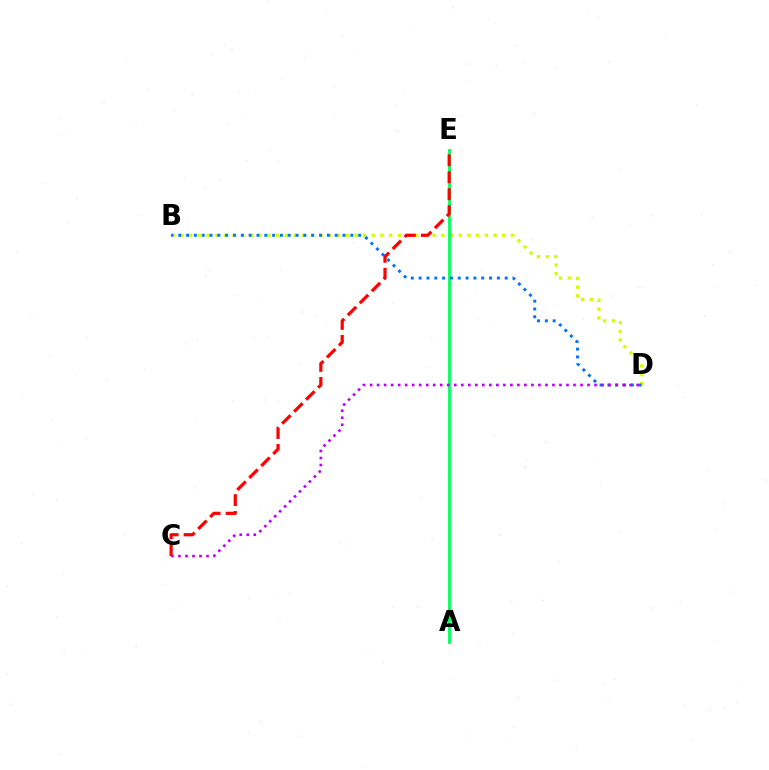{('B', 'D'): [{'color': '#d1ff00', 'line_style': 'dotted', 'thickness': 2.36}, {'color': '#0074ff', 'line_style': 'dotted', 'thickness': 2.13}], ('A', 'E'): [{'color': '#00ff5c', 'line_style': 'solid', 'thickness': 2.03}], ('C', 'E'): [{'color': '#ff0000', 'line_style': 'dashed', 'thickness': 2.3}], ('C', 'D'): [{'color': '#b900ff', 'line_style': 'dotted', 'thickness': 1.91}]}